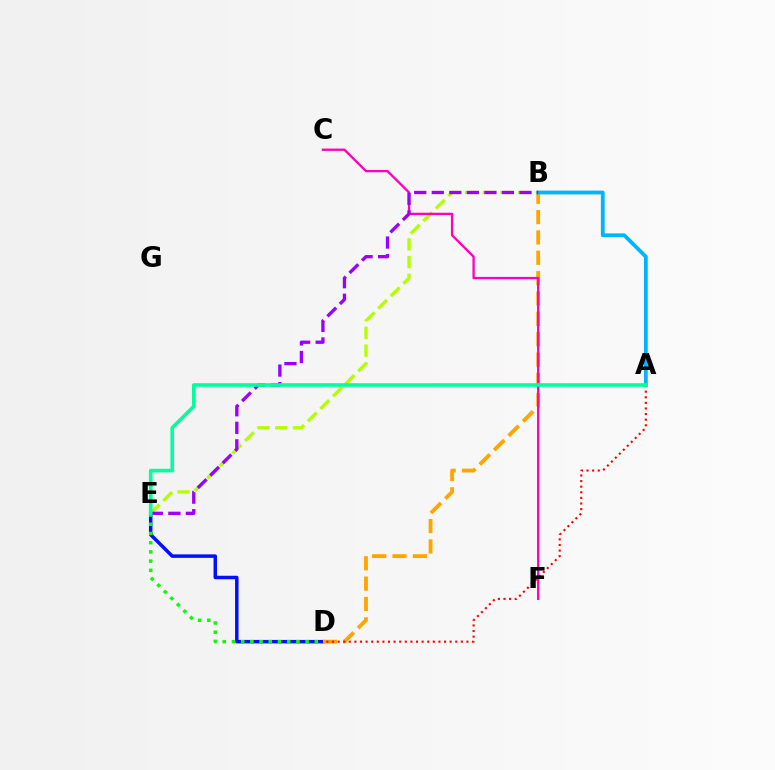{('D', 'E'): [{'color': '#0010ff', 'line_style': 'solid', 'thickness': 2.52}, {'color': '#08ff00', 'line_style': 'dotted', 'thickness': 2.5}], ('B', 'D'): [{'color': '#ffa500', 'line_style': 'dashed', 'thickness': 2.77}], ('B', 'E'): [{'color': '#b3ff00', 'line_style': 'dashed', 'thickness': 2.41}, {'color': '#9b00ff', 'line_style': 'dashed', 'thickness': 2.38}], ('A', 'B'): [{'color': '#00b5ff', 'line_style': 'solid', 'thickness': 2.74}], ('C', 'F'): [{'color': '#ff00bd', 'line_style': 'solid', 'thickness': 1.66}], ('A', 'D'): [{'color': '#ff0000', 'line_style': 'dotted', 'thickness': 1.52}], ('A', 'E'): [{'color': '#00ff9d', 'line_style': 'solid', 'thickness': 2.59}]}